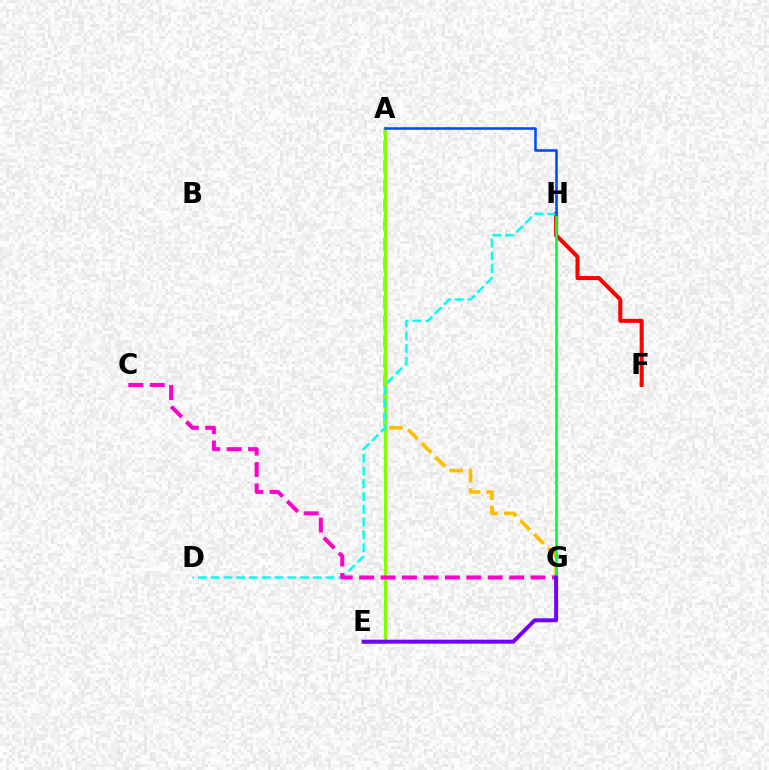{('F', 'H'): [{'color': '#ff0000', 'line_style': 'solid', 'thickness': 2.9}], ('A', 'G'): [{'color': '#ffbd00', 'line_style': 'dashed', 'thickness': 2.64}], ('A', 'E'): [{'color': '#84ff00', 'line_style': 'solid', 'thickness': 2.35}], ('G', 'H'): [{'color': '#00ff39', 'line_style': 'solid', 'thickness': 1.92}], ('D', 'H'): [{'color': '#00fff6', 'line_style': 'dashed', 'thickness': 1.73}], ('C', 'G'): [{'color': '#ff00cf', 'line_style': 'dashed', 'thickness': 2.91}], ('A', 'H'): [{'color': '#004bff', 'line_style': 'solid', 'thickness': 1.84}], ('E', 'G'): [{'color': '#7200ff', 'line_style': 'solid', 'thickness': 2.85}]}